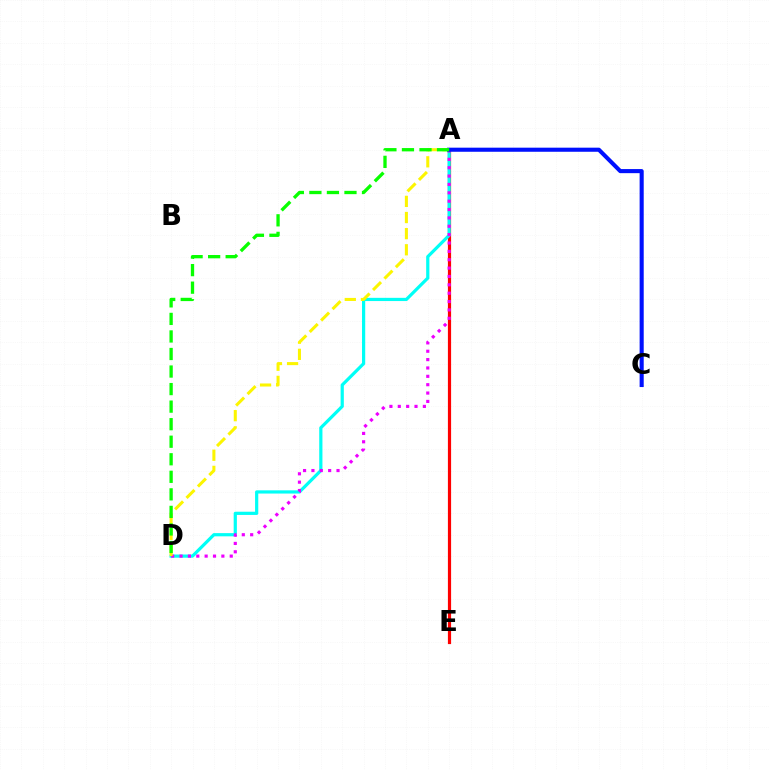{('A', 'E'): [{'color': '#ff0000', 'line_style': 'solid', 'thickness': 2.3}], ('A', 'D'): [{'color': '#00fff6', 'line_style': 'solid', 'thickness': 2.31}, {'color': '#ee00ff', 'line_style': 'dotted', 'thickness': 2.27}, {'color': '#fcf500', 'line_style': 'dashed', 'thickness': 2.19}, {'color': '#08ff00', 'line_style': 'dashed', 'thickness': 2.38}], ('A', 'C'): [{'color': '#0010ff', 'line_style': 'solid', 'thickness': 2.94}]}